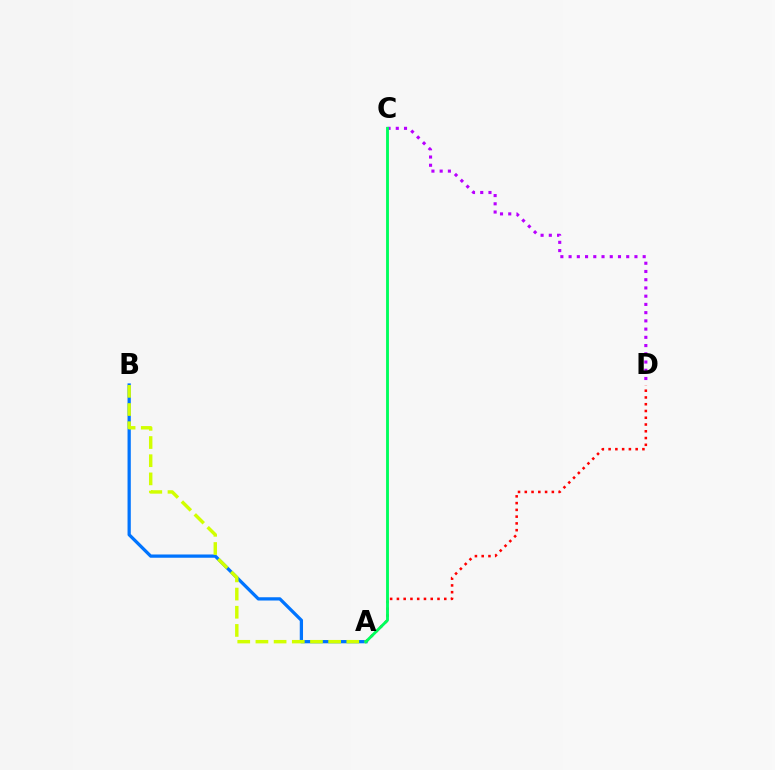{('A', 'B'): [{'color': '#0074ff', 'line_style': 'solid', 'thickness': 2.35}, {'color': '#d1ff00', 'line_style': 'dashed', 'thickness': 2.47}], ('C', 'D'): [{'color': '#b900ff', 'line_style': 'dotted', 'thickness': 2.24}], ('A', 'D'): [{'color': '#ff0000', 'line_style': 'dotted', 'thickness': 1.84}], ('A', 'C'): [{'color': '#00ff5c', 'line_style': 'solid', 'thickness': 2.07}]}